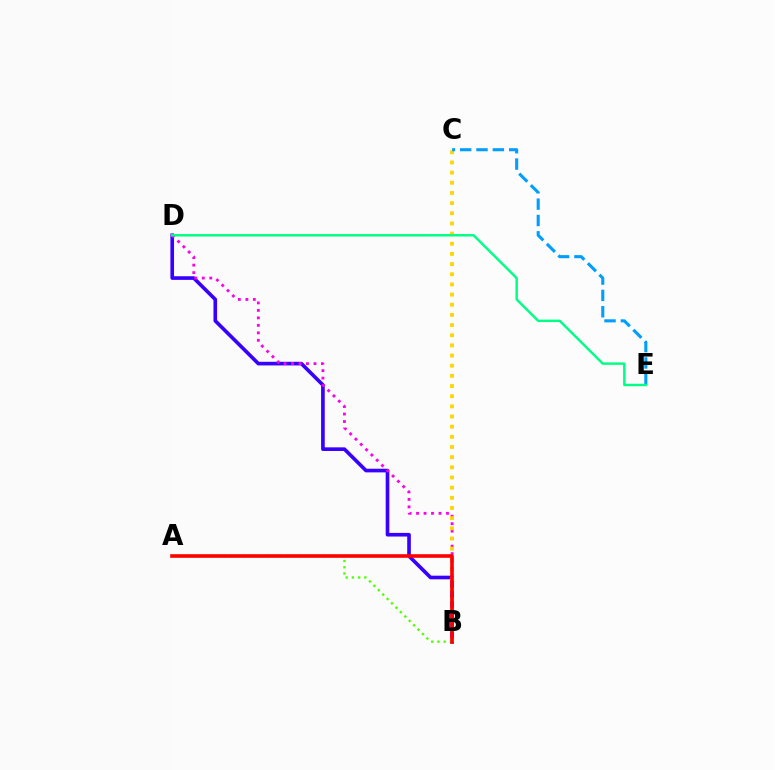{('B', 'D'): [{'color': '#3700ff', 'line_style': 'solid', 'thickness': 2.62}, {'color': '#ff00ed', 'line_style': 'dotted', 'thickness': 2.03}], ('B', 'C'): [{'color': '#ffd500', 'line_style': 'dotted', 'thickness': 2.76}], ('C', 'E'): [{'color': '#009eff', 'line_style': 'dashed', 'thickness': 2.22}], ('A', 'B'): [{'color': '#4fff00', 'line_style': 'dotted', 'thickness': 1.69}, {'color': '#ff0000', 'line_style': 'solid', 'thickness': 2.59}], ('D', 'E'): [{'color': '#00ff86', 'line_style': 'solid', 'thickness': 1.76}]}